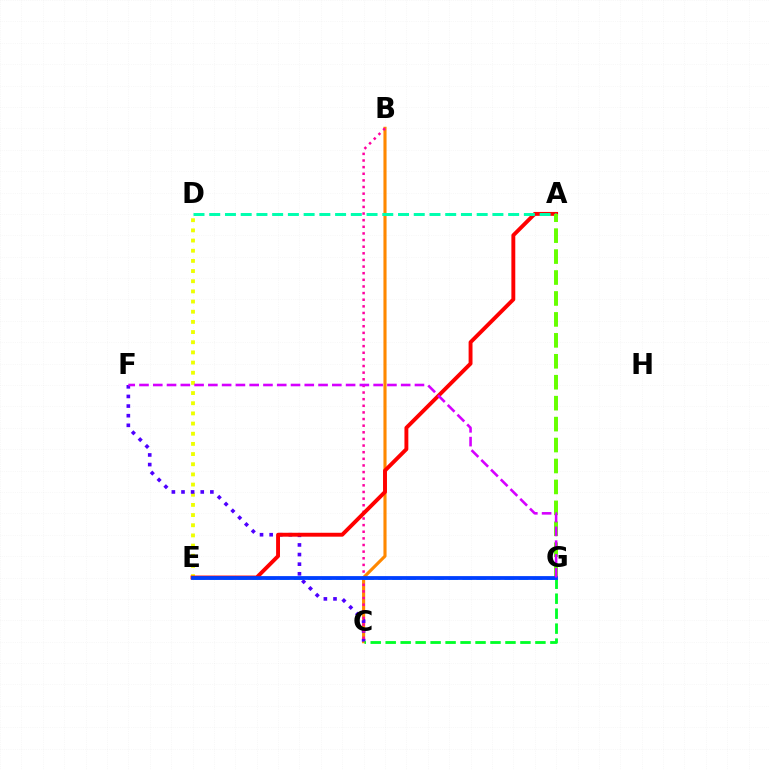{('B', 'C'): [{'color': '#ff8800', 'line_style': 'solid', 'thickness': 2.25}, {'color': '#ff00a0', 'line_style': 'dotted', 'thickness': 1.8}], ('D', 'E'): [{'color': '#eeff00', 'line_style': 'dotted', 'thickness': 2.76}], ('C', 'F'): [{'color': '#4f00ff', 'line_style': 'dotted', 'thickness': 2.61}], ('A', 'E'): [{'color': '#ff0000', 'line_style': 'solid', 'thickness': 2.81}], ('C', 'G'): [{'color': '#00ff27', 'line_style': 'dashed', 'thickness': 2.03}], ('A', 'D'): [{'color': '#00ffaf', 'line_style': 'dashed', 'thickness': 2.14}], ('A', 'G'): [{'color': '#66ff00', 'line_style': 'dashed', 'thickness': 2.84}], ('E', 'G'): [{'color': '#00c7ff', 'line_style': 'dashed', 'thickness': 1.91}, {'color': '#003fff', 'line_style': 'solid', 'thickness': 2.73}], ('F', 'G'): [{'color': '#d600ff', 'line_style': 'dashed', 'thickness': 1.87}]}